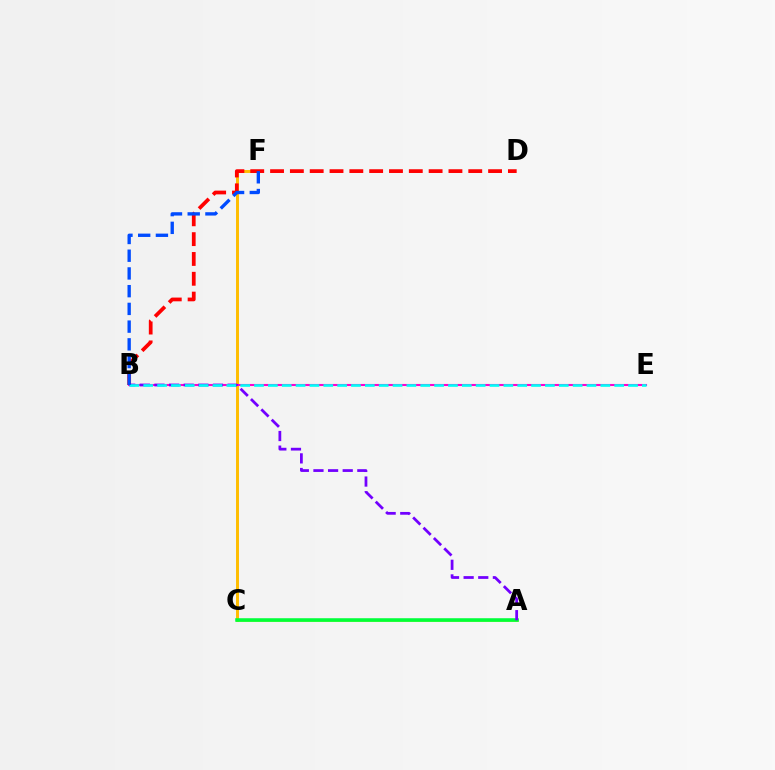{('C', 'F'): [{'color': '#ffbd00', 'line_style': 'solid', 'thickness': 2.13}], ('A', 'C'): [{'color': '#84ff00', 'line_style': 'solid', 'thickness': 1.8}, {'color': '#00ff39', 'line_style': 'solid', 'thickness': 2.55}], ('B', 'E'): [{'color': '#ff00cf', 'line_style': 'solid', 'thickness': 1.51}, {'color': '#00fff6', 'line_style': 'dashed', 'thickness': 1.88}], ('A', 'B'): [{'color': '#7200ff', 'line_style': 'dashed', 'thickness': 1.99}], ('B', 'D'): [{'color': '#ff0000', 'line_style': 'dashed', 'thickness': 2.69}], ('B', 'F'): [{'color': '#004bff', 'line_style': 'dashed', 'thickness': 2.41}]}